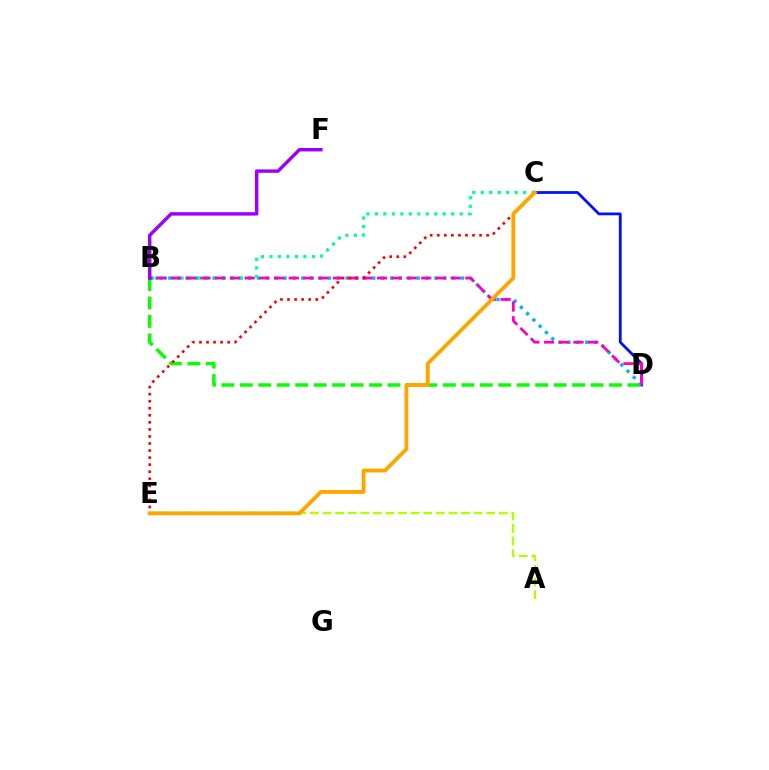{('C', 'D'): [{'color': '#0010ff', 'line_style': 'solid', 'thickness': 2.0}], ('B', 'D'): [{'color': '#08ff00', 'line_style': 'dashed', 'thickness': 2.51}, {'color': '#00b5ff', 'line_style': 'dotted', 'thickness': 2.41}, {'color': '#ff00bd', 'line_style': 'dashed', 'thickness': 2.0}], ('B', 'C'): [{'color': '#00ff9d', 'line_style': 'dotted', 'thickness': 2.3}], ('B', 'F'): [{'color': '#9b00ff', 'line_style': 'solid', 'thickness': 2.47}], ('A', 'E'): [{'color': '#b3ff00', 'line_style': 'dashed', 'thickness': 1.71}], ('C', 'E'): [{'color': '#ff0000', 'line_style': 'dotted', 'thickness': 1.92}, {'color': '#ffa500', 'line_style': 'solid', 'thickness': 2.77}]}